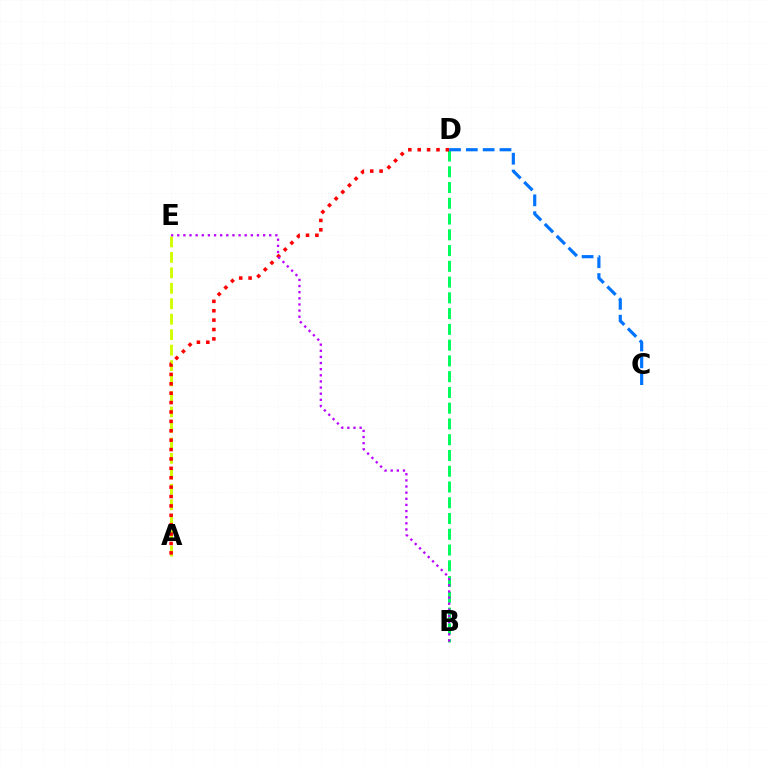{('A', 'E'): [{'color': '#d1ff00', 'line_style': 'dashed', 'thickness': 2.1}], ('B', 'D'): [{'color': '#00ff5c', 'line_style': 'dashed', 'thickness': 2.14}], ('A', 'D'): [{'color': '#ff0000', 'line_style': 'dotted', 'thickness': 2.55}], ('B', 'E'): [{'color': '#b900ff', 'line_style': 'dotted', 'thickness': 1.67}], ('C', 'D'): [{'color': '#0074ff', 'line_style': 'dashed', 'thickness': 2.29}]}